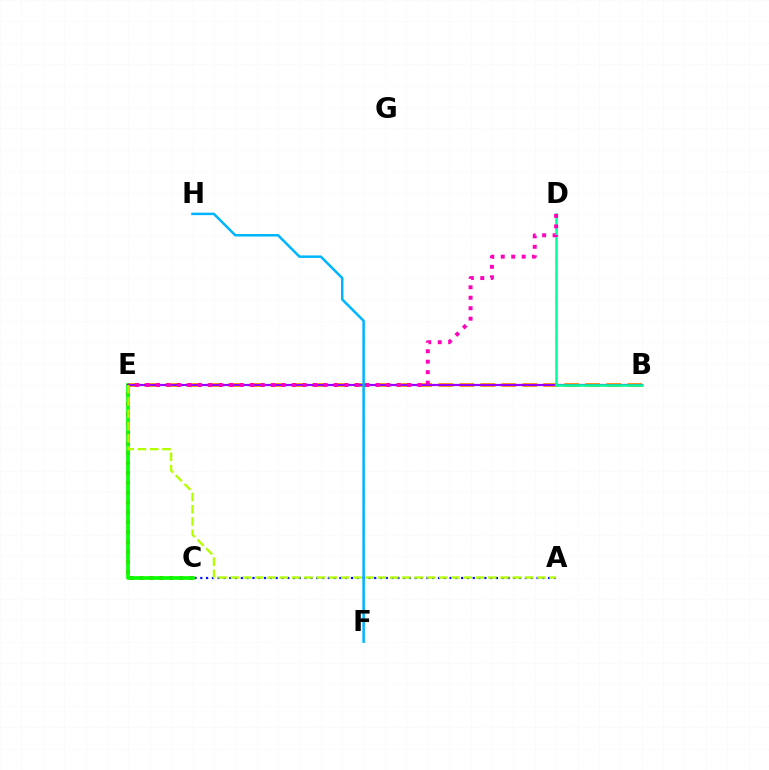{('B', 'E'): [{'color': '#ffa500', 'line_style': 'dashed', 'thickness': 2.85}, {'color': '#9b00ff', 'line_style': 'solid', 'thickness': 1.59}], ('C', 'E'): [{'color': '#ff0000', 'line_style': 'dotted', 'thickness': 2.69}, {'color': '#08ff00', 'line_style': 'solid', 'thickness': 2.62}], ('A', 'C'): [{'color': '#0010ff', 'line_style': 'dotted', 'thickness': 1.58}], ('B', 'D'): [{'color': '#00ff9d', 'line_style': 'solid', 'thickness': 1.84}], ('F', 'H'): [{'color': '#00b5ff', 'line_style': 'solid', 'thickness': 1.81}], ('D', 'E'): [{'color': '#ff00bd', 'line_style': 'dotted', 'thickness': 2.84}], ('A', 'E'): [{'color': '#b3ff00', 'line_style': 'dashed', 'thickness': 1.67}]}